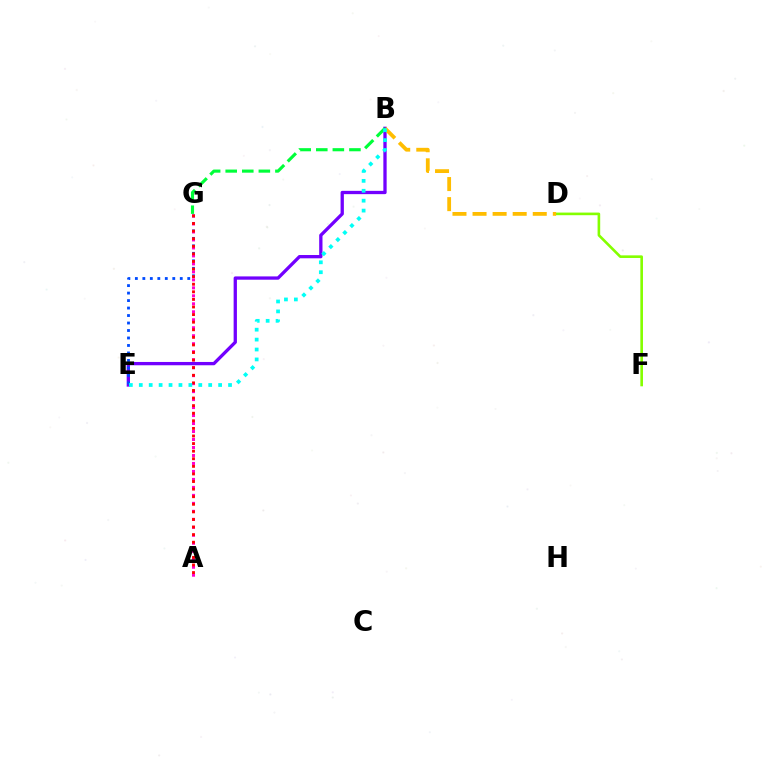{('B', 'E'): [{'color': '#7200ff', 'line_style': 'solid', 'thickness': 2.38}, {'color': '#00fff6', 'line_style': 'dotted', 'thickness': 2.69}], ('D', 'F'): [{'color': '#84ff00', 'line_style': 'solid', 'thickness': 1.89}], ('B', 'D'): [{'color': '#ffbd00', 'line_style': 'dashed', 'thickness': 2.73}], ('E', 'G'): [{'color': '#004bff', 'line_style': 'dotted', 'thickness': 2.03}], ('B', 'G'): [{'color': '#00ff39', 'line_style': 'dashed', 'thickness': 2.25}], ('A', 'G'): [{'color': '#ff00cf', 'line_style': 'dotted', 'thickness': 2.17}, {'color': '#ff0000', 'line_style': 'dotted', 'thickness': 2.06}]}